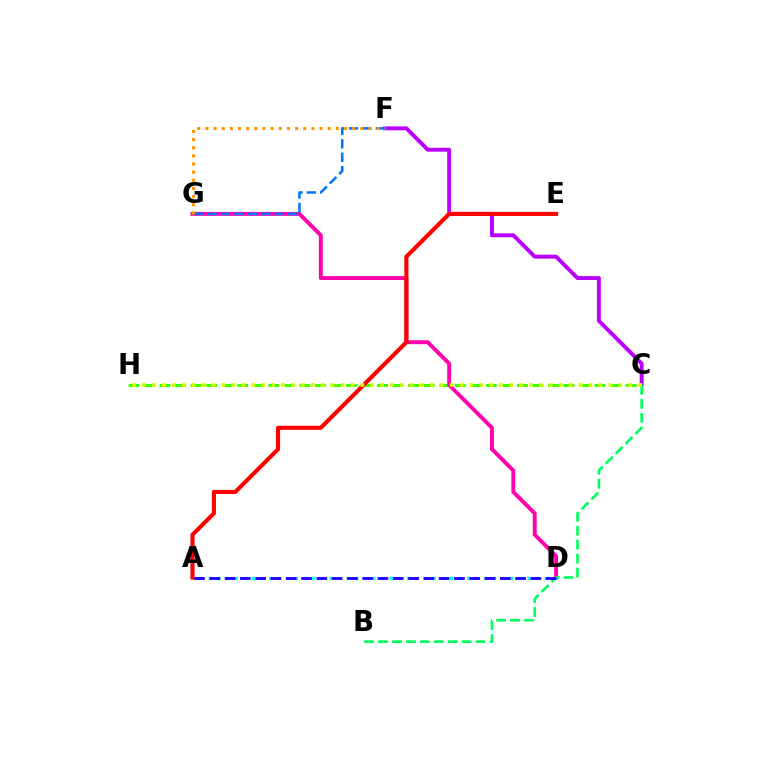{('C', 'H'): [{'color': '#3dff00', 'line_style': 'dashed', 'thickness': 2.11}, {'color': '#d1ff00', 'line_style': 'dotted', 'thickness': 2.7}], ('D', 'G'): [{'color': '#ff00ac', 'line_style': 'solid', 'thickness': 2.81}], ('C', 'F'): [{'color': '#b900ff', 'line_style': 'solid', 'thickness': 2.82}], ('B', 'C'): [{'color': '#00ff5c', 'line_style': 'dashed', 'thickness': 1.9}], ('A', 'D'): [{'color': '#00fff6', 'line_style': 'dotted', 'thickness': 2.34}, {'color': '#2500ff', 'line_style': 'dashed', 'thickness': 2.08}], ('F', 'G'): [{'color': '#0074ff', 'line_style': 'dashed', 'thickness': 1.82}, {'color': '#ff9400', 'line_style': 'dotted', 'thickness': 2.22}], ('A', 'E'): [{'color': '#ff0000', 'line_style': 'solid', 'thickness': 2.96}]}